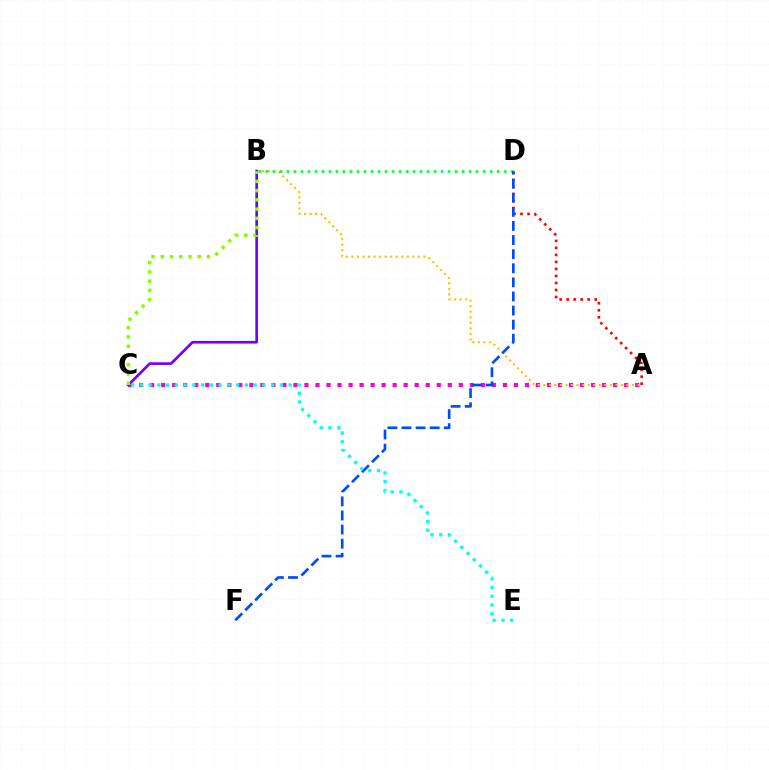{('A', 'C'): [{'color': '#ff00cf', 'line_style': 'dotted', 'thickness': 3.0}], ('A', 'D'): [{'color': '#ff0000', 'line_style': 'dotted', 'thickness': 1.9}], ('A', 'B'): [{'color': '#ffbd00', 'line_style': 'dotted', 'thickness': 1.51}], ('B', 'D'): [{'color': '#00ff39', 'line_style': 'dotted', 'thickness': 1.9}], ('B', 'C'): [{'color': '#7200ff', 'line_style': 'solid', 'thickness': 1.92}, {'color': '#84ff00', 'line_style': 'dotted', 'thickness': 2.51}], ('D', 'F'): [{'color': '#004bff', 'line_style': 'dashed', 'thickness': 1.92}], ('C', 'E'): [{'color': '#00fff6', 'line_style': 'dotted', 'thickness': 2.38}]}